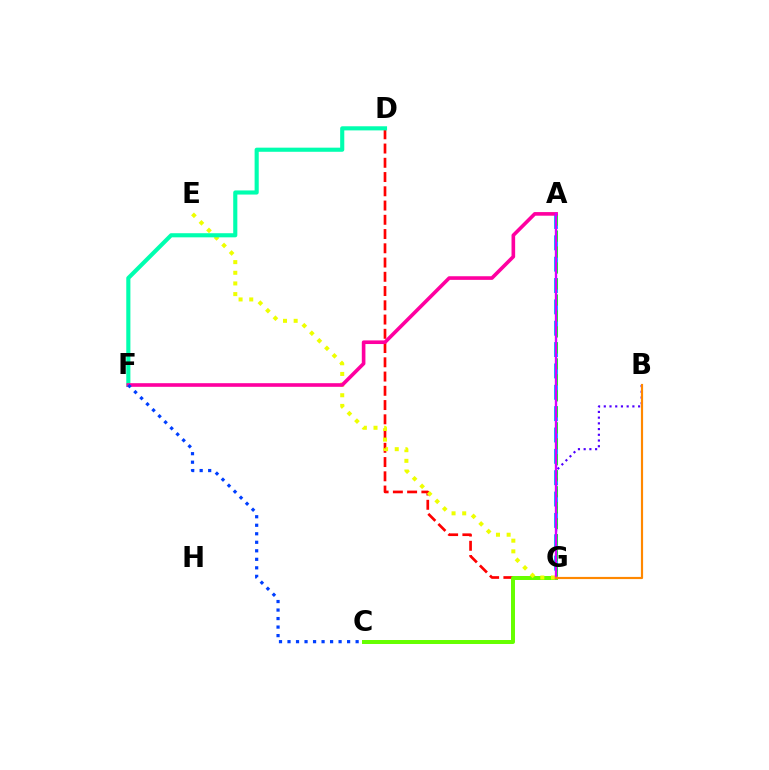{('A', 'G'): [{'color': '#00c7ff', 'line_style': 'dashed', 'thickness': 2.9}, {'color': '#00ff27', 'line_style': 'dashed', 'thickness': 2.17}, {'color': '#d600ff', 'line_style': 'solid', 'thickness': 1.7}], ('B', 'G'): [{'color': '#4f00ff', 'line_style': 'dotted', 'thickness': 1.55}, {'color': '#ff8800', 'line_style': 'solid', 'thickness': 1.57}], ('D', 'G'): [{'color': '#ff0000', 'line_style': 'dashed', 'thickness': 1.94}], ('C', 'G'): [{'color': '#66ff00', 'line_style': 'solid', 'thickness': 2.86}], ('E', 'G'): [{'color': '#eeff00', 'line_style': 'dotted', 'thickness': 2.9}], ('D', 'F'): [{'color': '#00ffaf', 'line_style': 'solid', 'thickness': 2.96}], ('A', 'F'): [{'color': '#ff00a0', 'line_style': 'solid', 'thickness': 2.61}], ('C', 'F'): [{'color': '#003fff', 'line_style': 'dotted', 'thickness': 2.31}]}